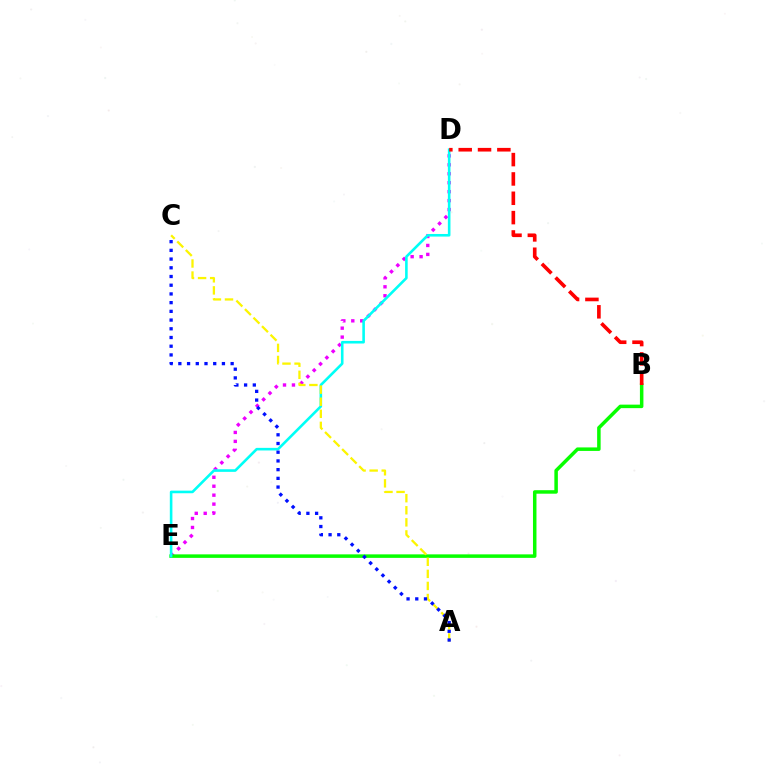{('D', 'E'): [{'color': '#ee00ff', 'line_style': 'dotted', 'thickness': 2.43}, {'color': '#00fff6', 'line_style': 'solid', 'thickness': 1.87}], ('B', 'E'): [{'color': '#08ff00', 'line_style': 'solid', 'thickness': 2.52}], ('B', 'D'): [{'color': '#ff0000', 'line_style': 'dashed', 'thickness': 2.63}], ('A', 'C'): [{'color': '#fcf500', 'line_style': 'dashed', 'thickness': 1.64}, {'color': '#0010ff', 'line_style': 'dotted', 'thickness': 2.37}]}